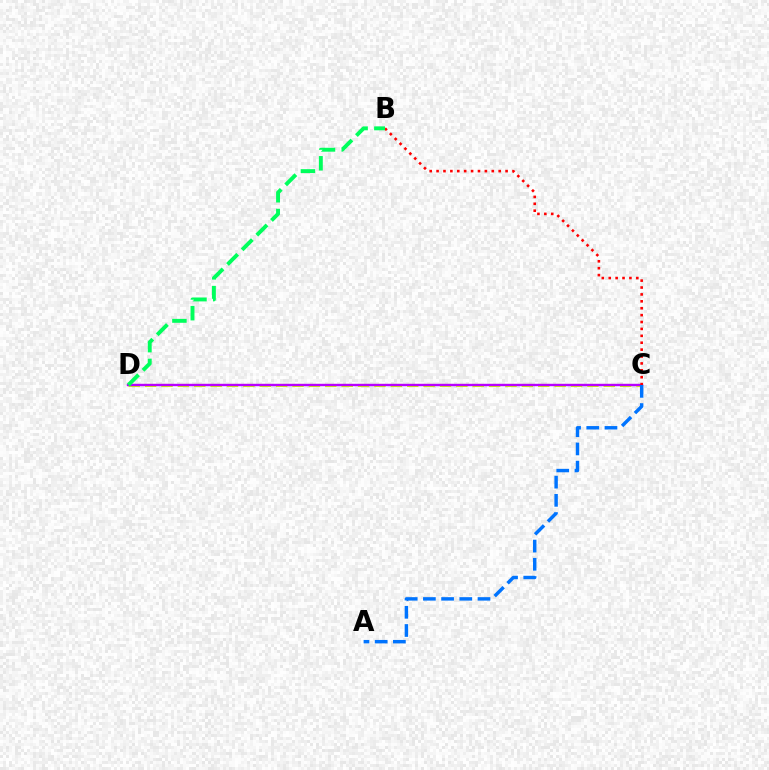{('C', 'D'): [{'color': '#d1ff00', 'line_style': 'dashed', 'thickness': 2.23}, {'color': '#b900ff', 'line_style': 'solid', 'thickness': 1.73}], ('A', 'C'): [{'color': '#0074ff', 'line_style': 'dashed', 'thickness': 2.47}], ('B', 'C'): [{'color': '#ff0000', 'line_style': 'dotted', 'thickness': 1.87}], ('B', 'D'): [{'color': '#00ff5c', 'line_style': 'dashed', 'thickness': 2.82}]}